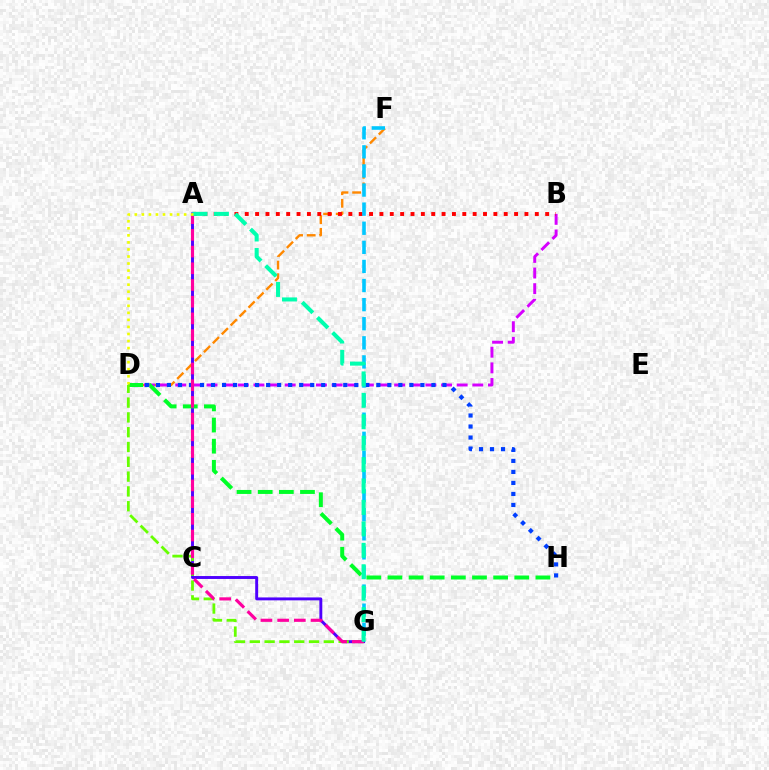{('D', 'F'): [{'color': '#ff8800', 'line_style': 'dashed', 'thickness': 1.71}], ('A', 'G'): [{'color': '#4f00ff', 'line_style': 'solid', 'thickness': 2.1}, {'color': '#ff00a0', 'line_style': 'dashed', 'thickness': 2.27}, {'color': '#00ffaf', 'line_style': 'dashed', 'thickness': 2.91}], ('B', 'D'): [{'color': '#d600ff', 'line_style': 'dashed', 'thickness': 2.12}], ('D', 'H'): [{'color': '#003fff', 'line_style': 'dotted', 'thickness': 2.99}, {'color': '#00ff27', 'line_style': 'dashed', 'thickness': 2.87}], ('D', 'G'): [{'color': '#66ff00', 'line_style': 'dashed', 'thickness': 2.01}], ('A', 'B'): [{'color': '#ff0000', 'line_style': 'dotted', 'thickness': 2.81}], ('F', 'G'): [{'color': '#00c7ff', 'line_style': 'dashed', 'thickness': 2.59}], ('A', 'D'): [{'color': '#eeff00', 'line_style': 'dotted', 'thickness': 1.91}]}